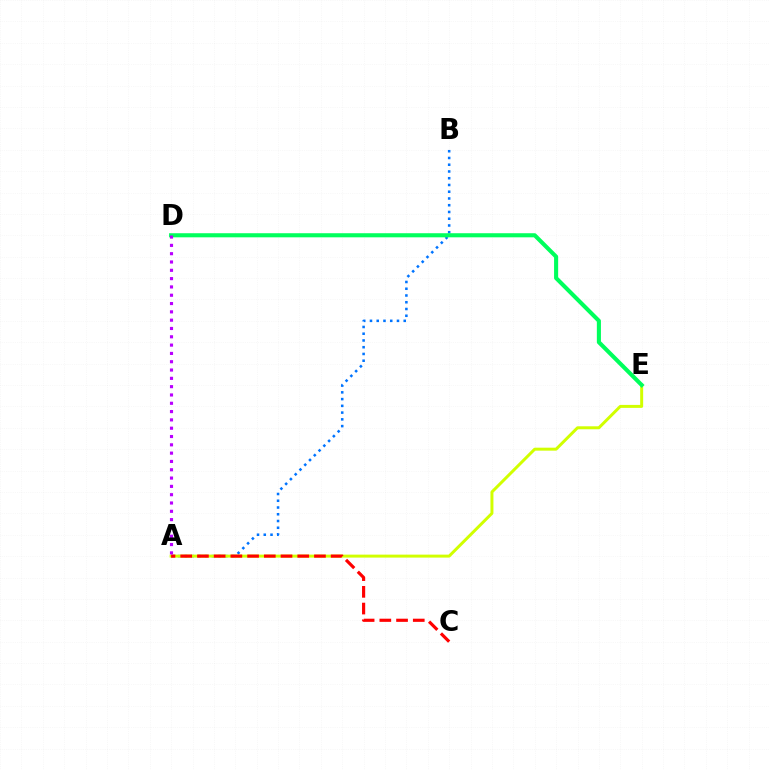{('A', 'B'): [{'color': '#0074ff', 'line_style': 'dotted', 'thickness': 1.83}], ('A', 'E'): [{'color': '#d1ff00', 'line_style': 'solid', 'thickness': 2.14}], ('D', 'E'): [{'color': '#00ff5c', 'line_style': 'solid', 'thickness': 2.95}], ('A', 'C'): [{'color': '#ff0000', 'line_style': 'dashed', 'thickness': 2.27}], ('A', 'D'): [{'color': '#b900ff', 'line_style': 'dotted', 'thickness': 2.26}]}